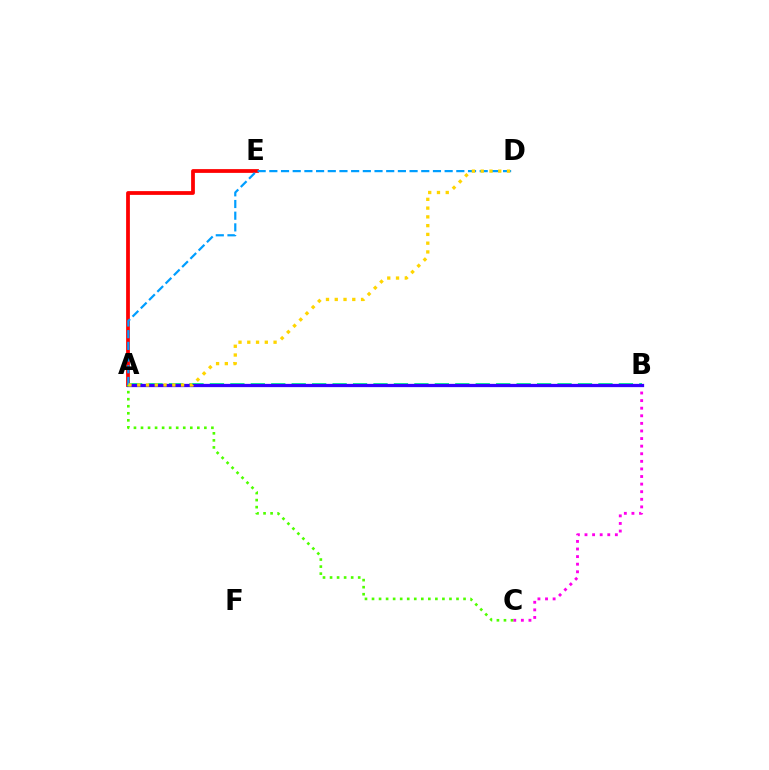{('B', 'C'): [{'color': '#ff00ed', 'line_style': 'dotted', 'thickness': 2.06}], ('A', 'E'): [{'color': '#ff0000', 'line_style': 'solid', 'thickness': 2.71}], ('A', 'B'): [{'color': '#00ff86', 'line_style': 'dashed', 'thickness': 2.78}, {'color': '#3700ff', 'line_style': 'solid', 'thickness': 2.36}], ('A', 'D'): [{'color': '#009eff', 'line_style': 'dashed', 'thickness': 1.59}, {'color': '#ffd500', 'line_style': 'dotted', 'thickness': 2.38}], ('A', 'C'): [{'color': '#4fff00', 'line_style': 'dotted', 'thickness': 1.91}]}